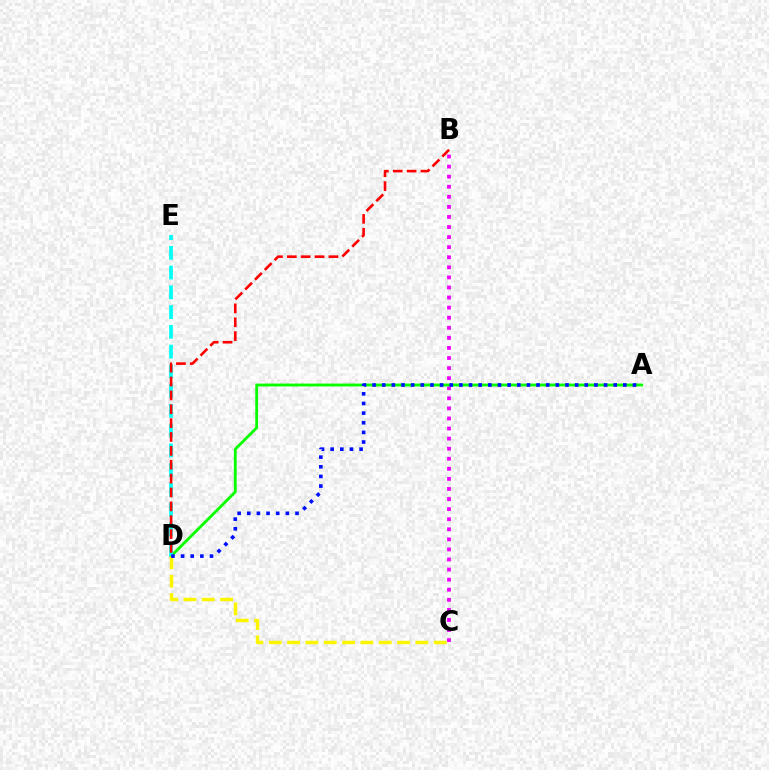{('B', 'C'): [{'color': '#ee00ff', 'line_style': 'dotted', 'thickness': 2.74}], ('A', 'D'): [{'color': '#08ff00', 'line_style': 'solid', 'thickness': 2.04}, {'color': '#0010ff', 'line_style': 'dotted', 'thickness': 2.62}], ('D', 'E'): [{'color': '#00fff6', 'line_style': 'dashed', 'thickness': 2.68}], ('C', 'D'): [{'color': '#fcf500', 'line_style': 'dashed', 'thickness': 2.49}], ('B', 'D'): [{'color': '#ff0000', 'line_style': 'dashed', 'thickness': 1.88}]}